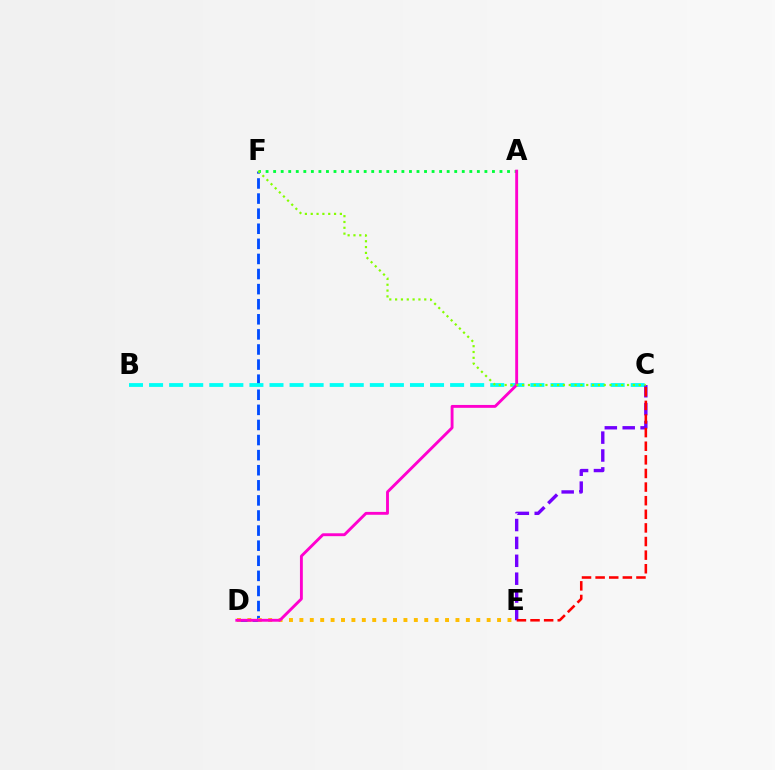{('D', 'F'): [{'color': '#004bff', 'line_style': 'dashed', 'thickness': 2.05}], ('A', 'F'): [{'color': '#00ff39', 'line_style': 'dotted', 'thickness': 2.05}], ('B', 'C'): [{'color': '#00fff6', 'line_style': 'dashed', 'thickness': 2.73}], ('D', 'E'): [{'color': '#ffbd00', 'line_style': 'dotted', 'thickness': 2.83}], ('A', 'D'): [{'color': '#ff00cf', 'line_style': 'solid', 'thickness': 2.07}], ('C', 'E'): [{'color': '#7200ff', 'line_style': 'dashed', 'thickness': 2.43}, {'color': '#ff0000', 'line_style': 'dashed', 'thickness': 1.85}], ('C', 'F'): [{'color': '#84ff00', 'line_style': 'dotted', 'thickness': 1.58}]}